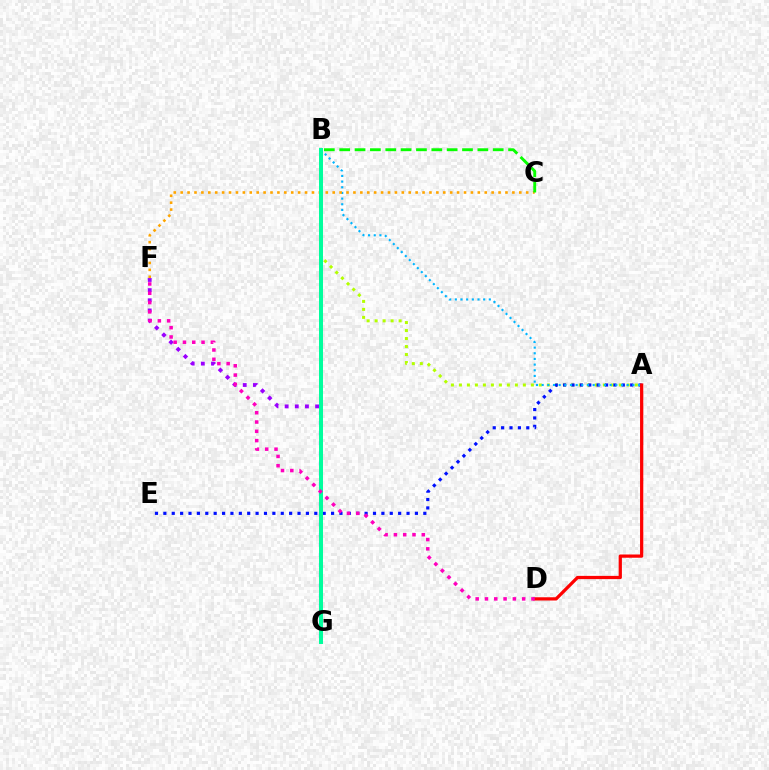{('A', 'B'): [{'color': '#b3ff00', 'line_style': 'dotted', 'thickness': 2.17}, {'color': '#00b5ff', 'line_style': 'dotted', 'thickness': 1.54}], ('A', 'E'): [{'color': '#0010ff', 'line_style': 'dotted', 'thickness': 2.28}], ('F', 'G'): [{'color': '#9b00ff', 'line_style': 'dotted', 'thickness': 2.76}], ('A', 'D'): [{'color': '#ff0000', 'line_style': 'solid', 'thickness': 2.34}], ('C', 'F'): [{'color': '#ffa500', 'line_style': 'dotted', 'thickness': 1.88}], ('B', 'G'): [{'color': '#00ff9d', 'line_style': 'solid', 'thickness': 2.87}], ('B', 'C'): [{'color': '#08ff00', 'line_style': 'dashed', 'thickness': 2.09}], ('D', 'F'): [{'color': '#ff00bd', 'line_style': 'dotted', 'thickness': 2.53}]}